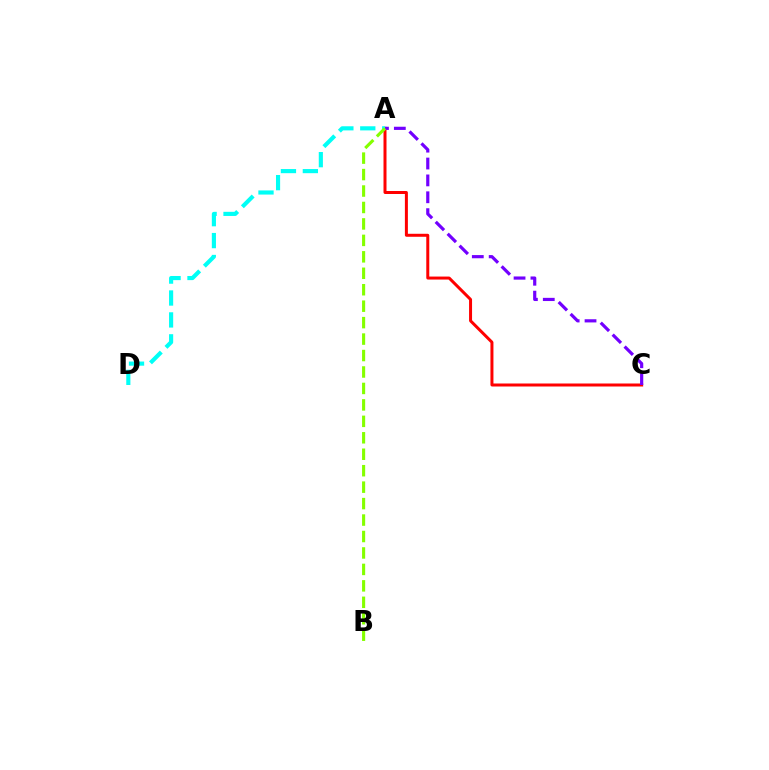{('A', 'C'): [{'color': '#ff0000', 'line_style': 'solid', 'thickness': 2.16}, {'color': '#7200ff', 'line_style': 'dashed', 'thickness': 2.29}], ('A', 'D'): [{'color': '#00fff6', 'line_style': 'dashed', 'thickness': 2.98}], ('A', 'B'): [{'color': '#84ff00', 'line_style': 'dashed', 'thickness': 2.23}]}